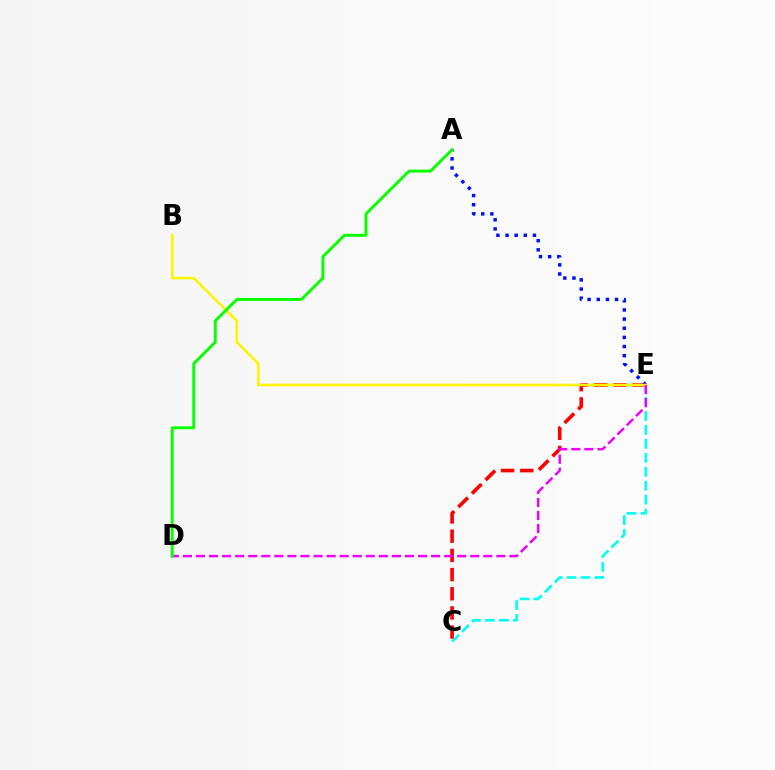{('C', 'E'): [{'color': '#ff0000', 'line_style': 'dashed', 'thickness': 2.61}, {'color': '#00fff6', 'line_style': 'dashed', 'thickness': 1.9}], ('A', 'E'): [{'color': '#0010ff', 'line_style': 'dotted', 'thickness': 2.48}], ('B', 'E'): [{'color': '#fcf500', 'line_style': 'solid', 'thickness': 1.85}], ('D', 'E'): [{'color': '#ee00ff', 'line_style': 'dashed', 'thickness': 1.77}], ('A', 'D'): [{'color': '#08ff00', 'line_style': 'solid', 'thickness': 2.09}]}